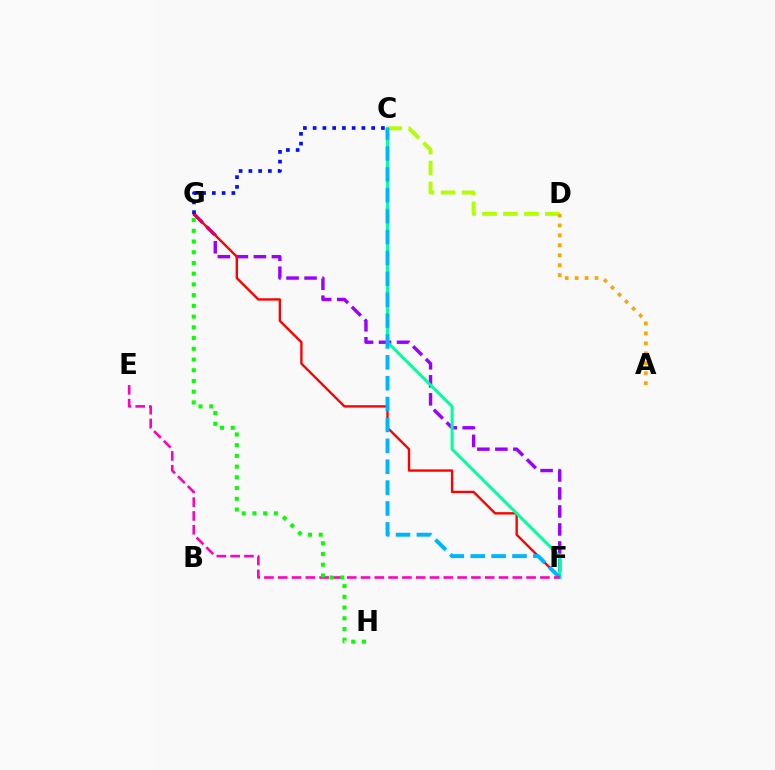{('C', 'D'): [{'color': '#b3ff00', 'line_style': 'dashed', 'thickness': 2.85}], ('F', 'G'): [{'color': '#9b00ff', 'line_style': 'dashed', 'thickness': 2.45}, {'color': '#ff0000', 'line_style': 'solid', 'thickness': 1.71}], ('C', 'F'): [{'color': '#00ff9d', 'line_style': 'solid', 'thickness': 2.16}, {'color': '#00b5ff', 'line_style': 'dashed', 'thickness': 2.84}], ('C', 'G'): [{'color': '#0010ff', 'line_style': 'dotted', 'thickness': 2.65}], ('E', 'F'): [{'color': '#ff00bd', 'line_style': 'dashed', 'thickness': 1.87}], ('A', 'D'): [{'color': '#ffa500', 'line_style': 'dotted', 'thickness': 2.7}], ('G', 'H'): [{'color': '#08ff00', 'line_style': 'dotted', 'thickness': 2.91}]}